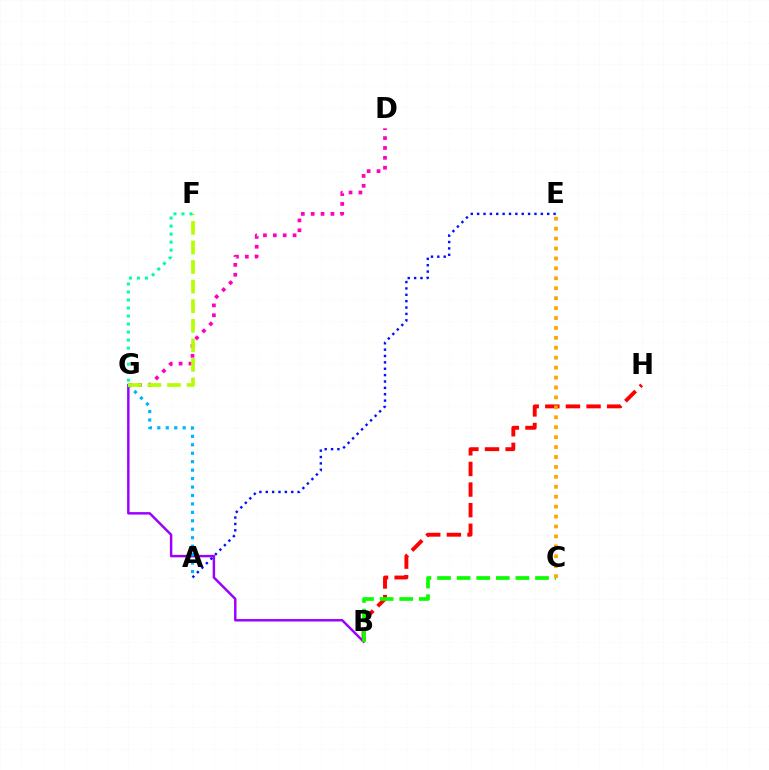{('B', 'G'): [{'color': '#9b00ff', 'line_style': 'solid', 'thickness': 1.76}], ('B', 'H'): [{'color': '#ff0000', 'line_style': 'dashed', 'thickness': 2.8}], ('A', 'G'): [{'color': '#00b5ff', 'line_style': 'dotted', 'thickness': 2.3}], ('D', 'G'): [{'color': '#ff00bd', 'line_style': 'dotted', 'thickness': 2.68}], ('B', 'C'): [{'color': '#08ff00', 'line_style': 'dashed', 'thickness': 2.66}], ('F', 'G'): [{'color': '#b3ff00', 'line_style': 'dashed', 'thickness': 2.66}, {'color': '#00ff9d', 'line_style': 'dotted', 'thickness': 2.18}], ('C', 'E'): [{'color': '#ffa500', 'line_style': 'dotted', 'thickness': 2.7}], ('A', 'E'): [{'color': '#0010ff', 'line_style': 'dotted', 'thickness': 1.73}]}